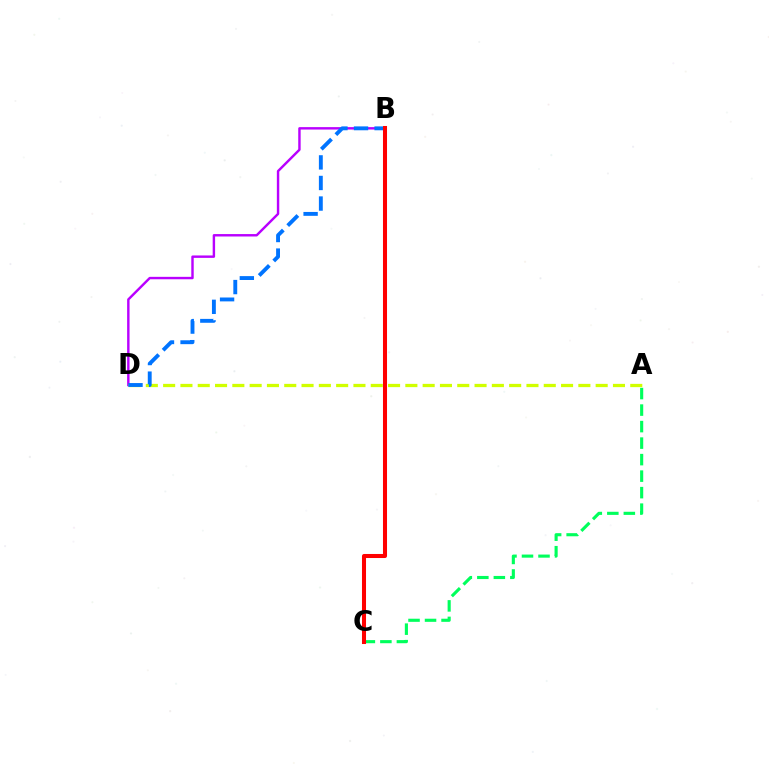{('A', 'C'): [{'color': '#00ff5c', 'line_style': 'dashed', 'thickness': 2.24}], ('B', 'D'): [{'color': '#b900ff', 'line_style': 'solid', 'thickness': 1.74}, {'color': '#0074ff', 'line_style': 'dashed', 'thickness': 2.79}], ('A', 'D'): [{'color': '#d1ff00', 'line_style': 'dashed', 'thickness': 2.35}], ('B', 'C'): [{'color': '#ff0000', 'line_style': 'solid', 'thickness': 2.91}]}